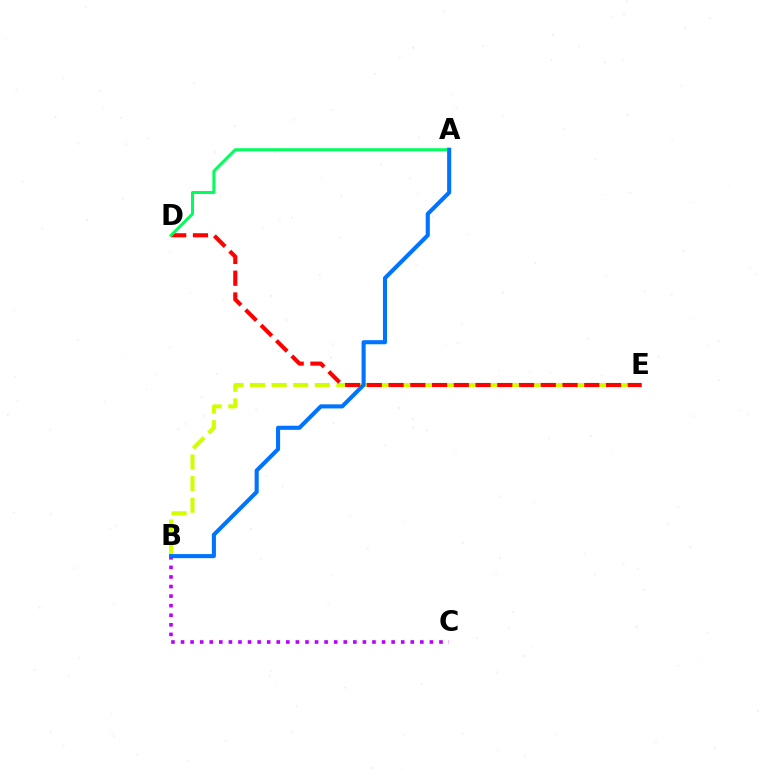{('B', 'C'): [{'color': '#b900ff', 'line_style': 'dotted', 'thickness': 2.6}], ('B', 'E'): [{'color': '#d1ff00', 'line_style': 'dashed', 'thickness': 2.93}], ('D', 'E'): [{'color': '#ff0000', 'line_style': 'dashed', 'thickness': 2.95}], ('A', 'D'): [{'color': '#00ff5c', 'line_style': 'solid', 'thickness': 2.17}], ('A', 'B'): [{'color': '#0074ff', 'line_style': 'solid', 'thickness': 2.95}]}